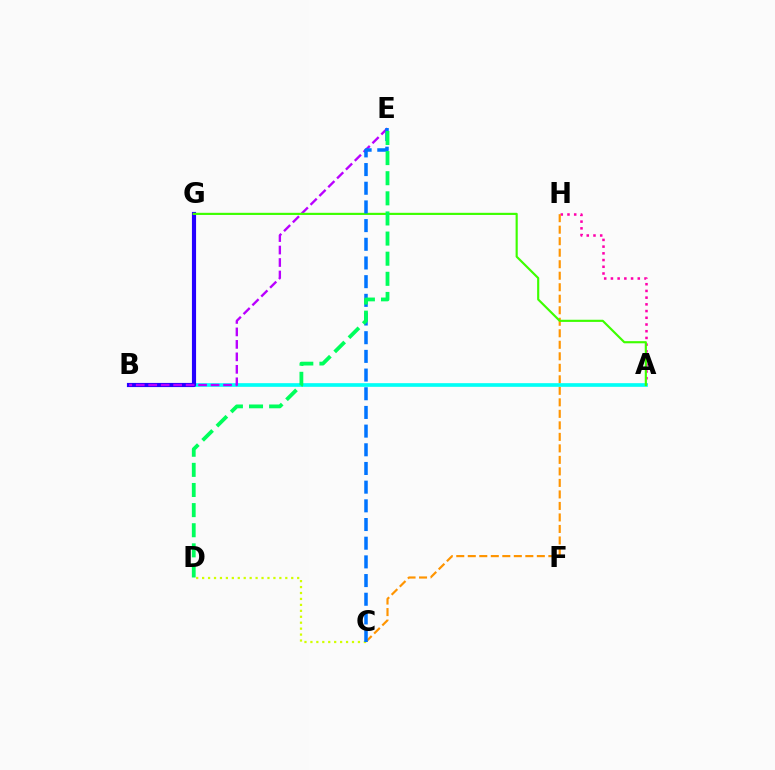{('A', 'H'): [{'color': '#ff00ac', 'line_style': 'dotted', 'thickness': 1.82}], ('C', 'H'): [{'color': '#ff9400', 'line_style': 'dashed', 'thickness': 1.56}], ('C', 'D'): [{'color': '#d1ff00', 'line_style': 'dotted', 'thickness': 1.61}], ('B', 'G'): [{'color': '#ff0000', 'line_style': 'solid', 'thickness': 2.07}, {'color': '#2500ff', 'line_style': 'solid', 'thickness': 2.99}], ('A', 'B'): [{'color': '#00fff6', 'line_style': 'solid', 'thickness': 2.64}], ('B', 'E'): [{'color': '#b900ff', 'line_style': 'dashed', 'thickness': 1.69}], ('A', 'G'): [{'color': '#3dff00', 'line_style': 'solid', 'thickness': 1.55}], ('C', 'E'): [{'color': '#0074ff', 'line_style': 'dashed', 'thickness': 2.54}], ('D', 'E'): [{'color': '#00ff5c', 'line_style': 'dashed', 'thickness': 2.73}]}